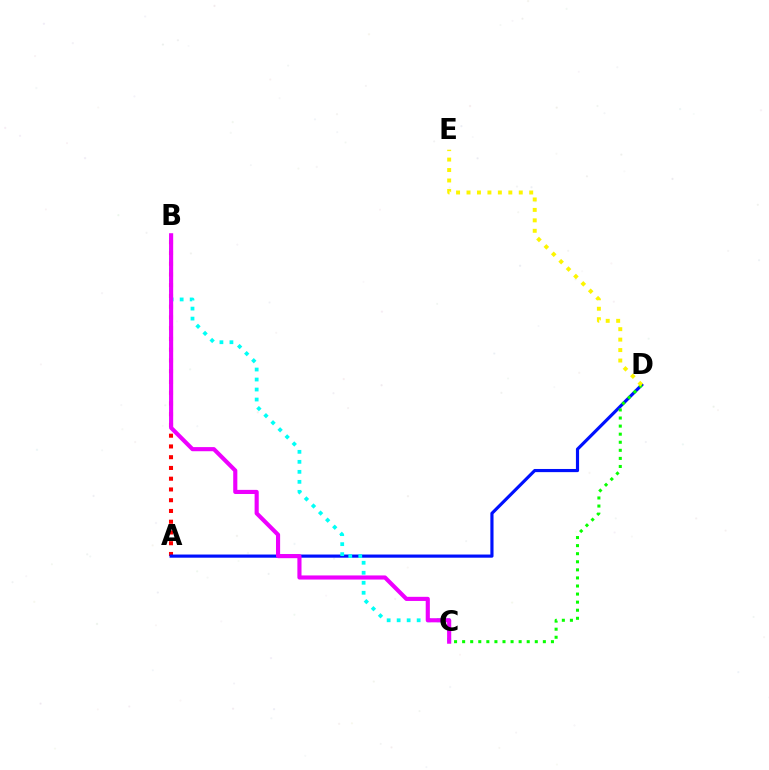{('A', 'B'): [{'color': '#ff0000', 'line_style': 'dotted', 'thickness': 2.92}], ('A', 'D'): [{'color': '#0010ff', 'line_style': 'solid', 'thickness': 2.27}], ('C', 'D'): [{'color': '#08ff00', 'line_style': 'dotted', 'thickness': 2.19}], ('B', 'C'): [{'color': '#00fff6', 'line_style': 'dotted', 'thickness': 2.72}, {'color': '#ee00ff', 'line_style': 'solid', 'thickness': 2.97}], ('D', 'E'): [{'color': '#fcf500', 'line_style': 'dotted', 'thickness': 2.84}]}